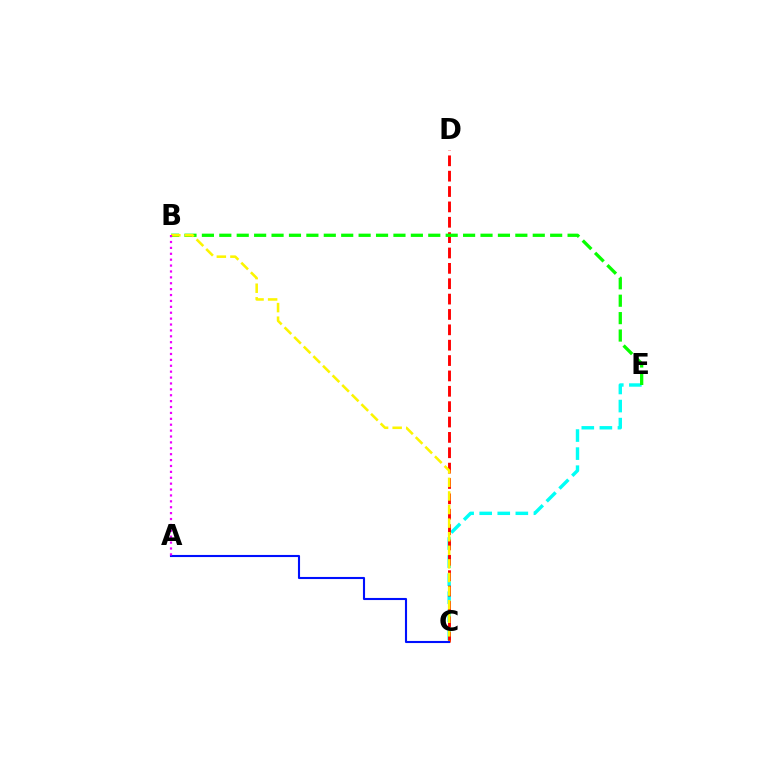{('C', 'E'): [{'color': '#00fff6', 'line_style': 'dashed', 'thickness': 2.45}], ('C', 'D'): [{'color': '#ff0000', 'line_style': 'dashed', 'thickness': 2.09}], ('B', 'E'): [{'color': '#08ff00', 'line_style': 'dashed', 'thickness': 2.37}], ('B', 'C'): [{'color': '#fcf500', 'line_style': 'dashed', 'thickness': 1.85}], ('A', 'C'): [{'color': '#0010ff', 'line_style': 'solid', 'thickness': 1.52}], ('A', 'B'): [{'color': '#ee00ff', 'line_style': 'dotted', 'thickness': 1.6}]}